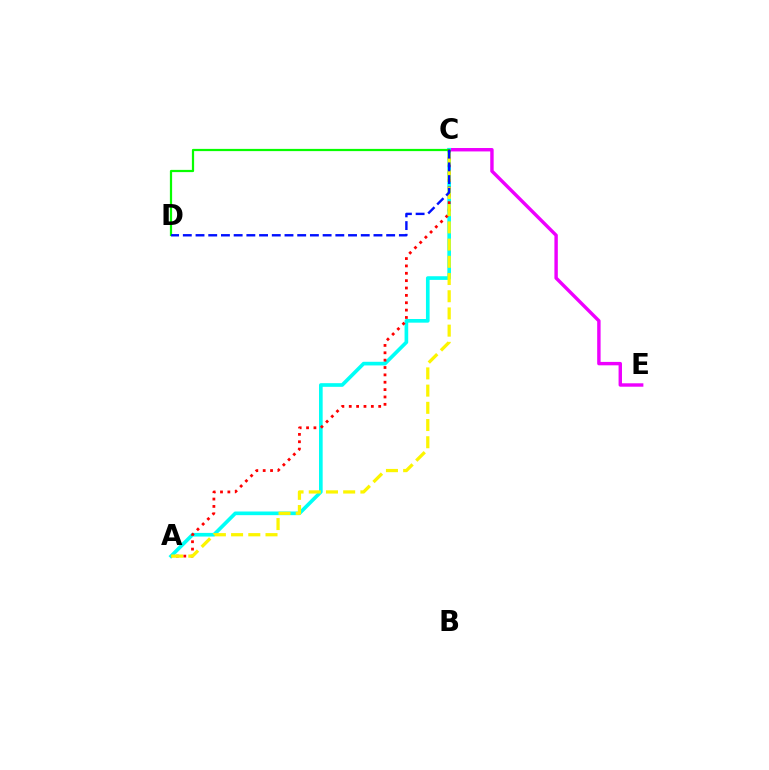{('C', 'E'): [{'color': '#ee00ff', 'line_style': 'solid', 'thickness': 2.46}], ('A', 'C'): [{'color': '#00fff6', 'line_style': 'solid', 'thickness': 2.63}, {'color': '#ff0000', 'line_style': 'dotted', 'thickness': 2.0}, {'color': '#fcf500', 'line_style': 'dashed', 'thickness': 2.34}], ('C', 'D'): [{'color': '#08ff00', 'line_style': 'solid', 'thickness': 1.6}, {'color': '#0010ff', 'line_style': 'dashed', 'thickness': 1.73}]}